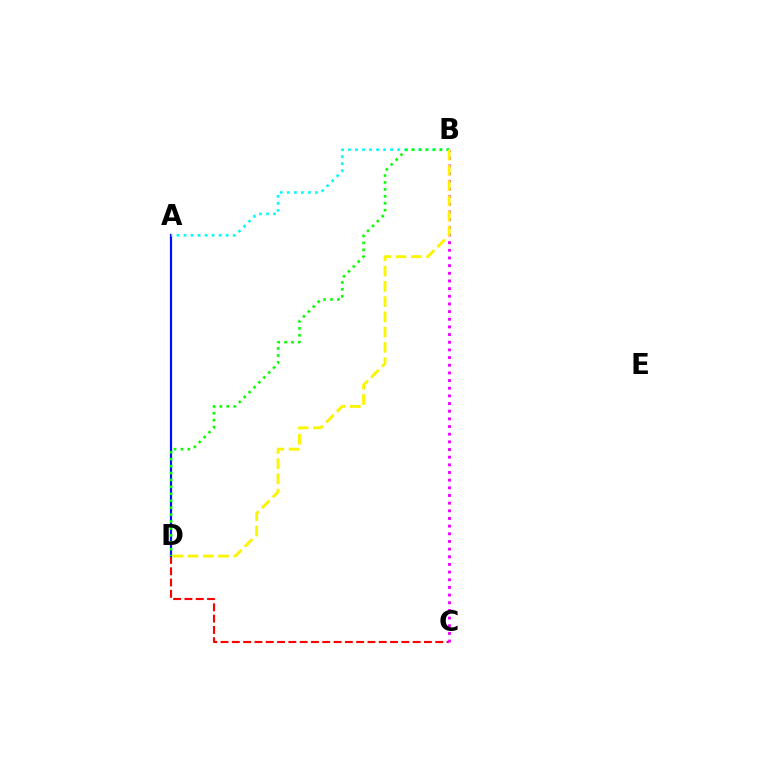{('C', 'D'): [{'color': '#ff0000', 'line_style': 'dashed', 'thickness': 1.54}], ('B', 'C'): [{'color': '#ee00ff', 'line_style': 'dotted', 'thickness': 2.08}], ('A', 'D'): [{'color': '#0010ff', 'line_style': 'solid', 'thickness': 1.58}], ('A', 'B'): [{'color': '#00fff6', 'line_style': 'dotted', 'thickness': 1.91}], ('B', 'D'): [{'color': '#08ff00', 'line_style': 'dotted', 'thickness': 1.88}, {'color': '#fcf500', 'line_style': 'dashed', 'thickness': 2.07}]}